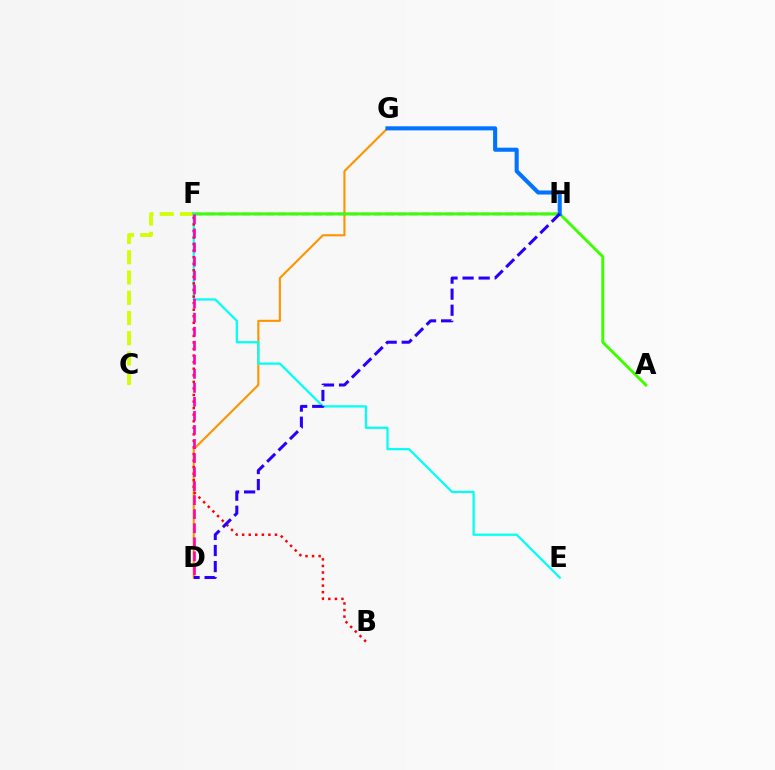{('D', 'G'): [{'color': '#ff9400', 'line_style': 'solid', 'thickness': 1.52}], ('C', 'F'): [{'color': '#d1ff00', 'line_style': 'dashed', 'thickness': 2.75}], ('F', 'H'): [{'color': '#b900ff', 'line_style': 'dashed', 'thickness': 1.63}, {'color': '#00ff5c', 'line_style': 'solid', 'thickness': 1.6}], ('A', 'F'): [{'color': '#3dff00', 'line_style': 'solid', 'thickness': 2.09}], ('E', 'F'): [{'color': '#00fff6', 'line_style': 'solid', 'thickness': 1.62}], ('B', 'F'): [{'color': '#ff0000', 'line_style': 'dotted', 'thickness': 1.78}], ('D', 'F'): [{'color': '#ff00ac', 'line_style': 'dashed', 'thickness': 1.91}], ('G', 'H'): [{'color': '#0074ff', 'line_style': 'solid', 'thickness': 2.94}], ('D', 'H'): [{'color': '#2500ff', 'line_style': 'dashed', 'thickness': 2.18}]}